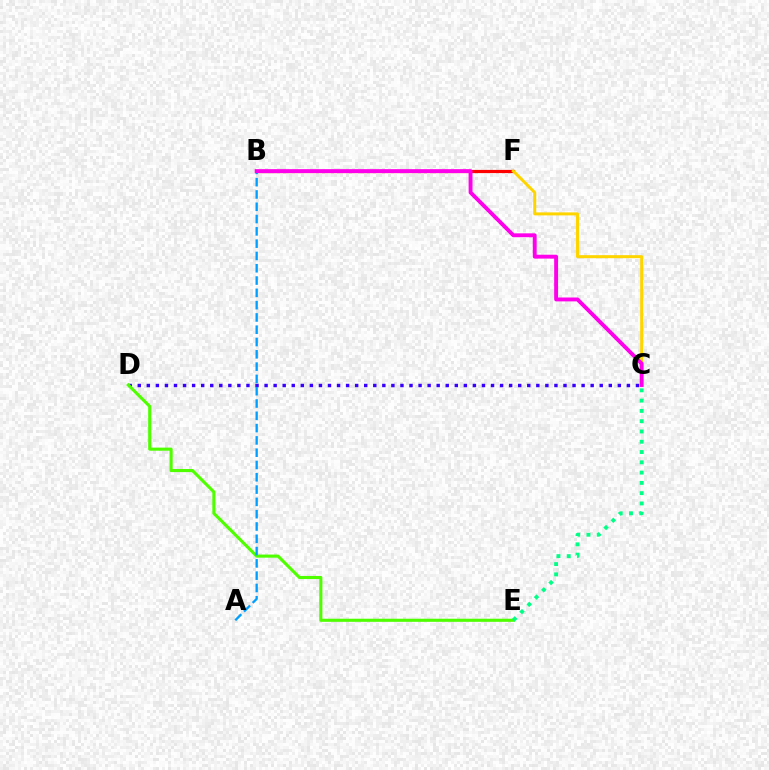{('B', 'F'): [{'color': '#ff0000', 'line_style': 'solid', 'thickness': 2.3}], ('C', 'F'): [{'color': '#ffd500', 'line_style': 'solid', 'thickness': 2.17}], ('C', 'D'): [{'color': '#3700ff', 'line_style': 'dotted', 'thickness': 2.46}], ('D', 'E'): [{'color': '#4fff00', 'line_style': 'solid', 'thickness': 2.23}], ('A', 'B'): [{'color': '#009eff', 'line_style': 'dashed', 'thickness': 1.67}], ('B', 'C'): [{'color': '#ff00ed', 'line_style': 'solid', 'thickness': 2.8}], ('C', 'E'): [{'color': '#00ff86', 'line_style': 'dotted', 'thickness': 2.79}]}